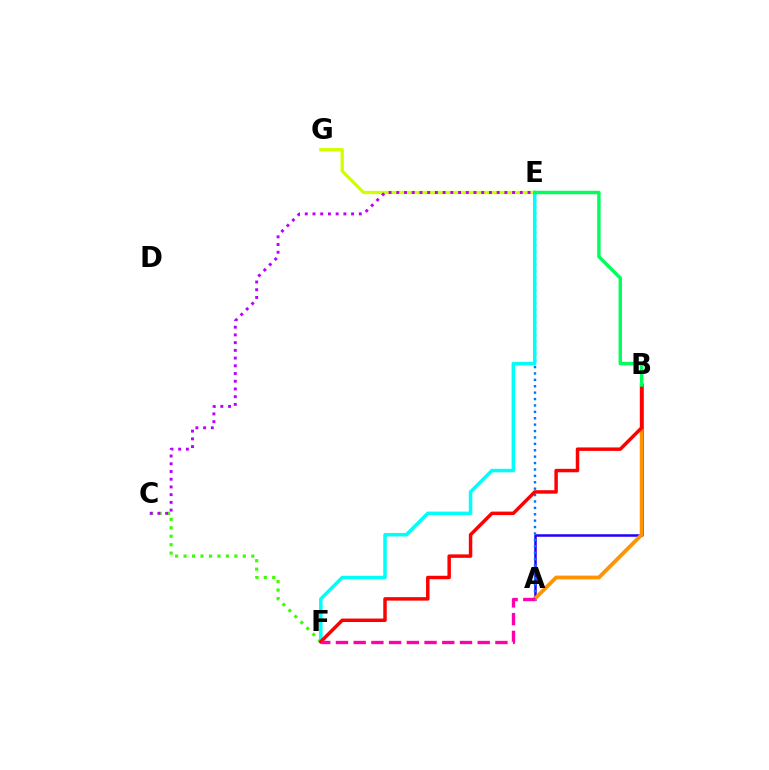{('A', 'B'): [{'color': '#2500ff', 'line_style': 'solid', 'thickness': 1.82}, {'color': '#ff9400', 'line_style': 'solid', 'thickness': 2.73}], ('A', 'E'): [{'color': '#0074ff', 'line_style': 'dotted', 'thickness': 1.74}], ('C', 'F'): [{'color': '#3dff00', 'line_style': 'dotted', 'thickness': 2.3}], ('E', 'G'): [{'color': '#d1ff00', 'line_style': 'solid', 'thickness': 2.39}], ('E', 'F'): [{'color': '#00fff6', 'line_style': 'solid', 'thickness': 2.53}], ('C', 'E'): [{'color': '#b900ff', 'line_style': 'dotted', 'thickness': 2.1}], ('B', 'F'): [{'color': '#ff0000', 'line_style': 'solid', 'thickness': 2.5}], ('A', 'F'): [{'color': '#ff00ac', 'line_style': 'dashed', 'thickness': 2.41}], ('B', 'E'): [{'color': '#00ff5c', 'line_style': 'solid', 'thickness': 2.47}]}